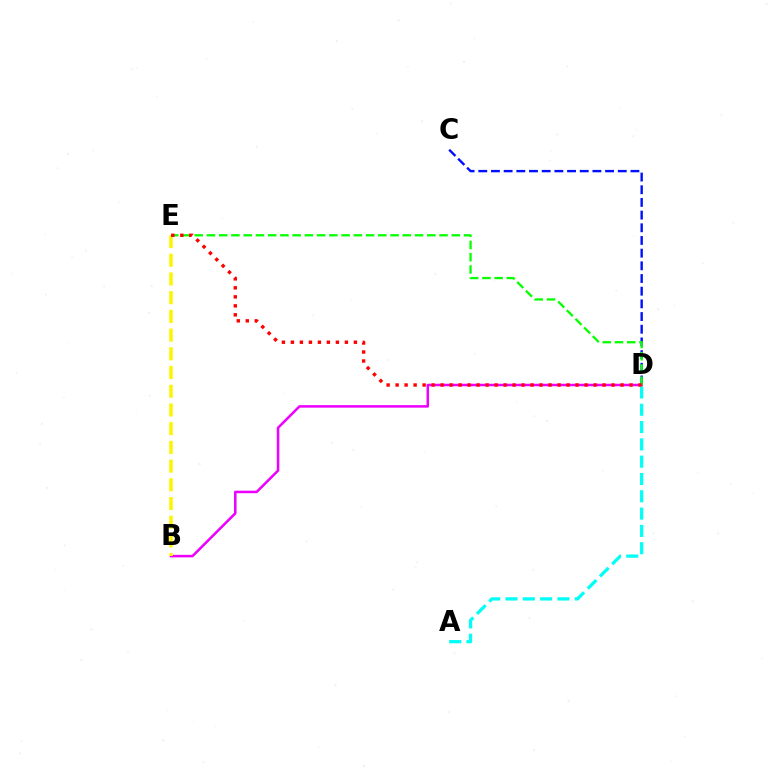{('B', 'D'): [{'color': '#ee00ff', 'line_style': 'solid', 'thickness': 1.82}], ('C', 'D'): [{'color': '#0010ff', 'line_style': 'dashed', 'thickness': 1.72}], ('B', 'E'): [{'color': '#fcf500', 'line_style': 'dashed', 'thickness': 2.54}], ('D', 'E'): [{'color': '#08ff00', 'line_style': 'dashed', 'thickness': 1.66}, {'color': '#ff0000', 'line_style': 'dotted', 'thickness': 2.44}], ('A', 'D'): [{'color': '#00fff6', 'line_style': 'dashed', 'thickness': 2.35}]}